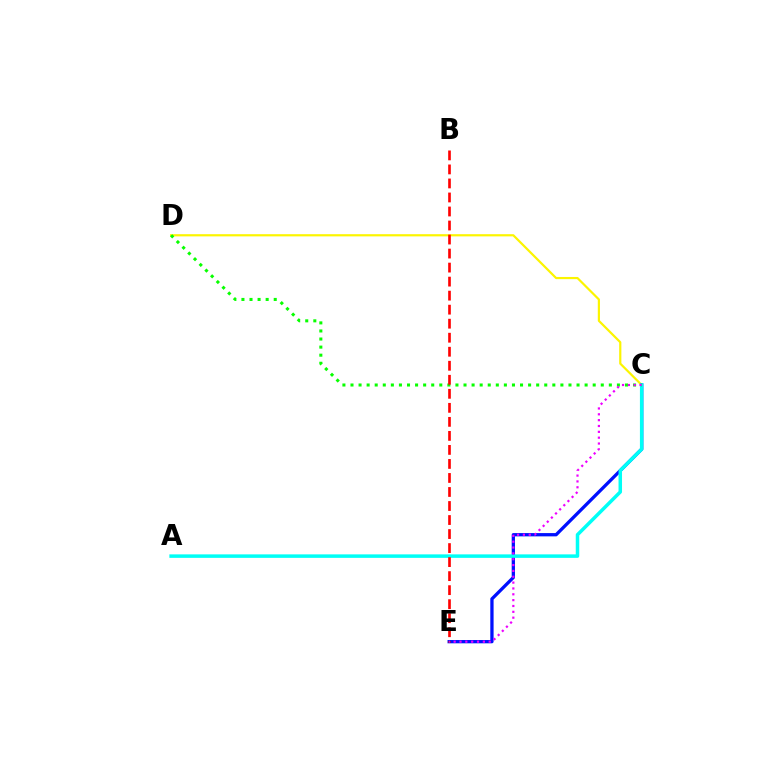{('C', 'D'): [{'color': '#fcf500', 'line_style': 'solid', 'thickness': 1.58}, {'color': '#08ff00', 'line_style': 'dotted', 'thickness': 2.19}], ('C', 'E'): [{'color': '#0010ff', 'line_style': 'solid', 'thickness': 2.36}, {'color': '#ee00ff', 'line_style': 'dotted', 'thickness': 1.59}], ('A', 'C'): [{'color': '#00fff6', 'line_style': 'solid', 'thickness': 2.52}], ('B', 'E'): [{'color': '#ff0000', 'line_style': 'dashed', 'thickness': 1.91}]}